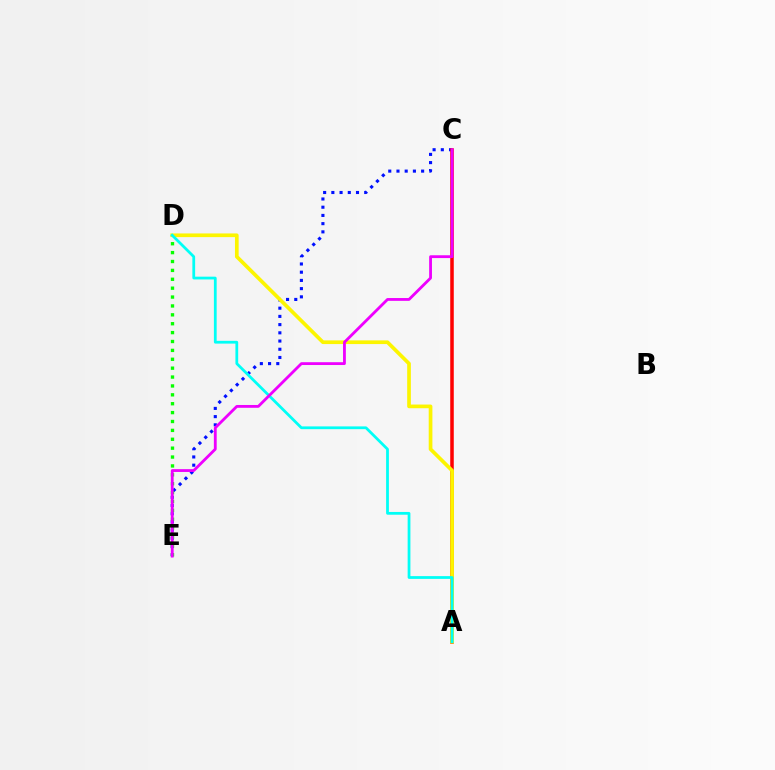{('C', 'E'): [{'color': '#0010ff', 'line_style': 'dotted', 'thickness': 2.23}, {'color': '#ee00ff', 'line_style': 'solid', 'thickness': 2.03}], ('D', 'E'): [{'color': '#08ff00', 'line_style': 'dotted', 'thickness': 2.41}], ('A', 'C'): [{'color': '#ff0000', 'line_style': 'solid', 'thickness': 2.54}], ('A', 'D'): [{'color': '#fcf500', 'line_style': 'solid', 'thickness': 2.65}, {'color': '#00fff6', 'line_style': 'solid', 'thickness': 1.99}]}